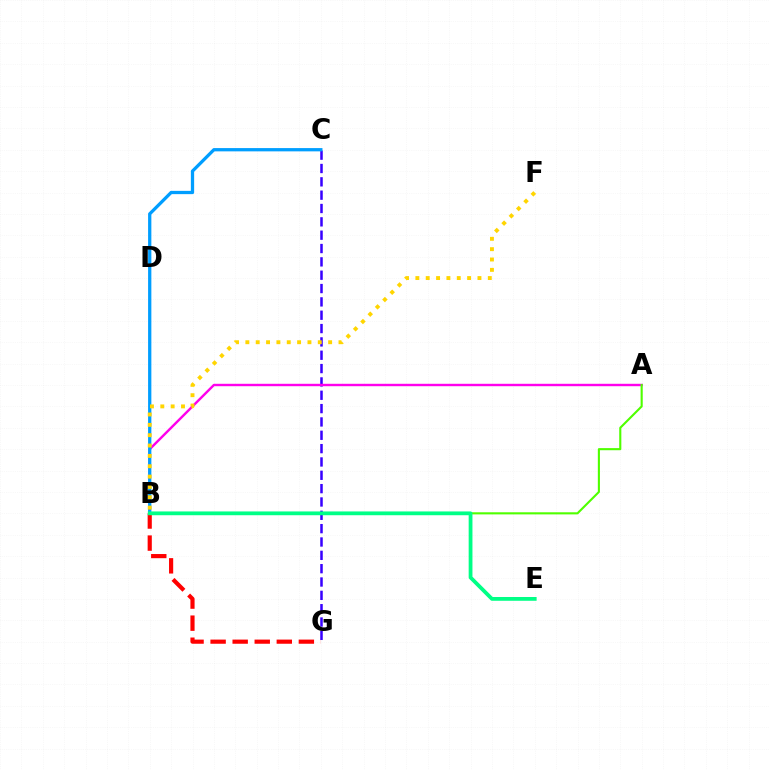{('C', 'G'): [{'color': '#3700ff', 'line_style': 'dashed', 'thickness': 1.81}], ('A', 'B'): [{'color': '#ff00ed', 'line_style': 'solid', 'thickness': 1.74}, {'color': '#4fff00', 'line_style': 'solid', 'thickness': 1.52}], ('B', 'C'): [{'color': '#009eff', 'line_style': 'solid', 'thickness': 2.36}], ('B', 'G'): [{'color': '#ff0000', 'line_style': 'dashed', 'thickness': 3.0}], ('B', 'E'): [{'color': '#00ff86', 'line_style': 'solid', 'thickness': 2.73}], ('B', 'F'): [{'color': '#ffd500', 'line_style': 'dotted', 'thickness': 2.81}]}